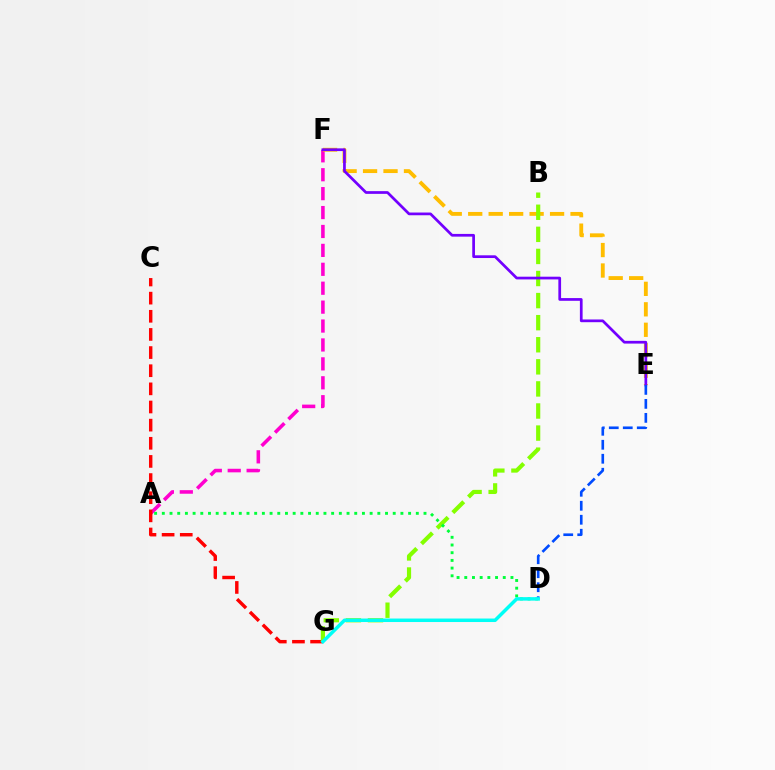{('A', 'F'): [{'color': '#ff00cf', 'line_style': 'dashed', 'thickness': 2.57}], ('E', 'F'): [{'color': '#ffbd00', 'line_style': 'dashed', 'thickness': 2.78}, {'color': '#7200ff', 'line_style': 'solid', 'thickness': 1.96}], ('C', 'G'): [{'color': '#ff0000', 'line_style': 'dashed', 'thickness': 2.46}], ('B', 'G'): [{'color': '#84ff00', 'line_style': 'dashed', 'thickness': 3.0}], ('A', 'D'): [{'color': '#00ff39', 'line_style': 'dotted', 'thickness': 2.09}], ('D', 'E'): [{'color': '#004bff', 'line_style': 'dashed', 'thickness': 1.9}], ('D', 'G'): [{'color': '#00fff6', 'line_style': 'solid', 'thickness': 2.51}]}